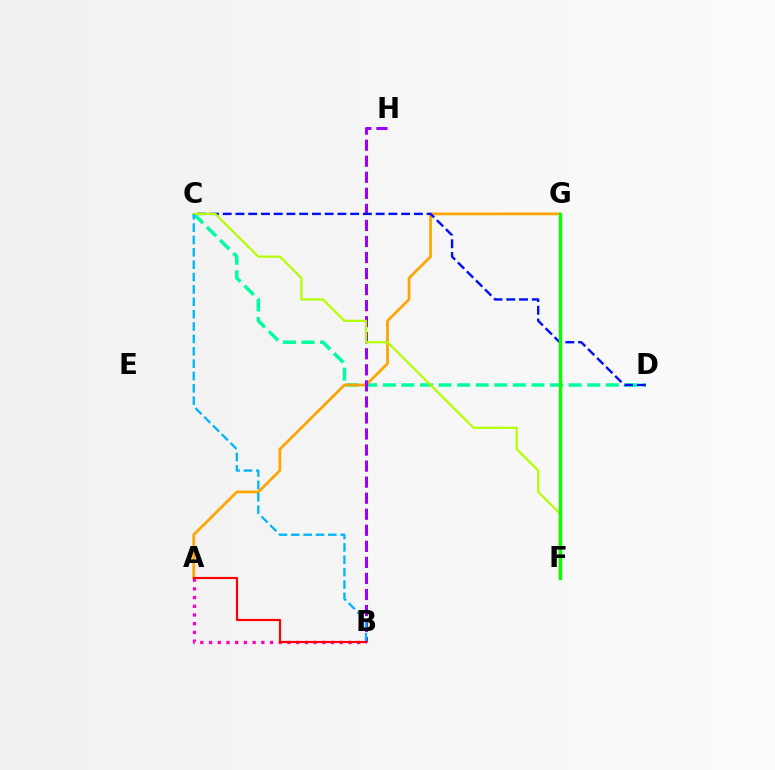{('C', 'D'): [{'color': '#00ff9d', 'line_style': 'dashed', 'thickness': 2.52}, {'color': '#0010ff', 'line_style': 'dashed', 'thickness': 1.73}], ('A', 'G'): [{'color': '#ffa500', 'line_style': 'solid', 'thickness': 1.99}], ('B', 'H'): [{'color': '#9b00ff', 'line_style': 'dashed', 'thickness': 2.18}], ('A', 'B'): [{'color': '#ff00bd', 'line_style': 'dotted', 'thickness': 2.37}, {'color': '#ff0000', 'line_style': 'solid', 'thickness': 1.57}], ('C', 'F'): [{'color': '#b3ff00', 'line_style': 'solid', 'thickness': 1.6}], ('B', 'C'): [{'color': '#00b5ff', 'line_style': 'dashed', 'thickness': 1.68}], ('F', 'G'): [{'color': '#08ff00', 'line_style': 'solid', 'thickness': 2.43}]}